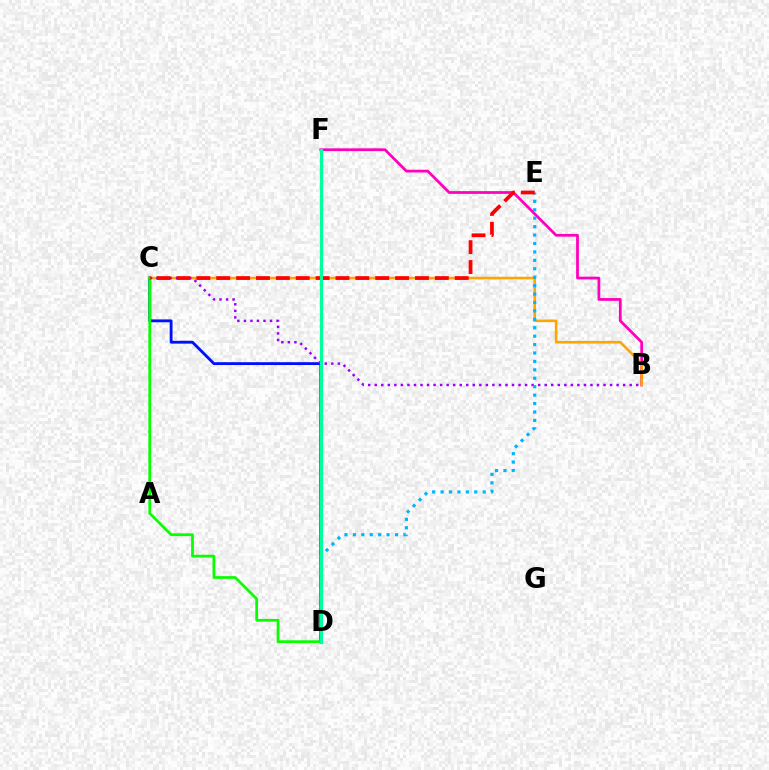{('B', 'F'): [{'color': '#ff00bd', 'line_style': 'solid', 'thickness': 1.98}], ('C', 'D'): [{'color': '#0010ff', 'line_style': 'solid', 'thickness': 2.05}, {'color': '#08ff00', 'line_style': 'solid', 'thickness': 1.97}], ('B', 'C'): [{'color': '#ffa500', 'line_style': 'solid', 'thickness': 1.87}, {'color': '#9b00ff', 'line_style': 'dotted', 'thickness': 1.78}], ('D', 'E'): [{'color': '#00b5ff', 'line_style': 'dotted', 'thickness': 2.29}], ('D', 'F'): [{'color': '#b3ff00', 'line_style': 'dotted', 'thickness': 2.24}, {'color': '#00ff9d', 'line_style': 'solid', 'thickness': 2.27}], ('C', 'E'): [{'color': '#ff0000', 'line_style': 'dashed', 'thickness': 2.7}]}